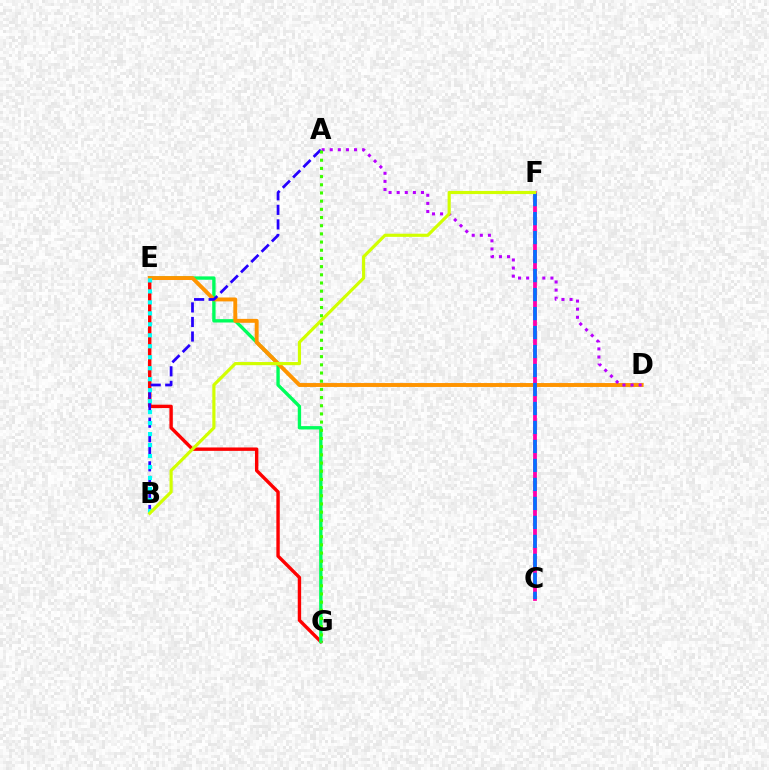{('E', 'G'): [{'color': '#ff0000', 'line_style': 'solid', 'thickness': 2.44}, {'color': '#00ff5c', 'line_style': 'solid', 'thickness': 2.41}], ('D', 'E'): [{'color': '#ff9400', 'line_style': 'solid', 'thickness': 2.82}], ('A', 'B'): [{'color': '#2500ff', 'line_style': 'dashed', 'thickness': 1.98}], ('C', 'F'): [{'color': '#ff00ac', 'line_style': 'solid', 'thickness': 2.73}, {'color': '#0074ff', 'line_style': 'dashed', 'thickness': 2.58}], ('B', 'E'): [{'color': '#00fff6', 'line_style': 'dotted', 'thickness': 2.98}], ('A', 'D'): [{'color': '#b900ff', 'line_style': 'dotted', 'thickness': 2.2}], ('A', 'G'): [{'color': '#3dff00', 'line_style': 'dotted', 'thickness': 2.22}], ('B', 'F'): [{'color': '#d1ff00', 'line_style': 'solid', 'thickness': 2.27}]}